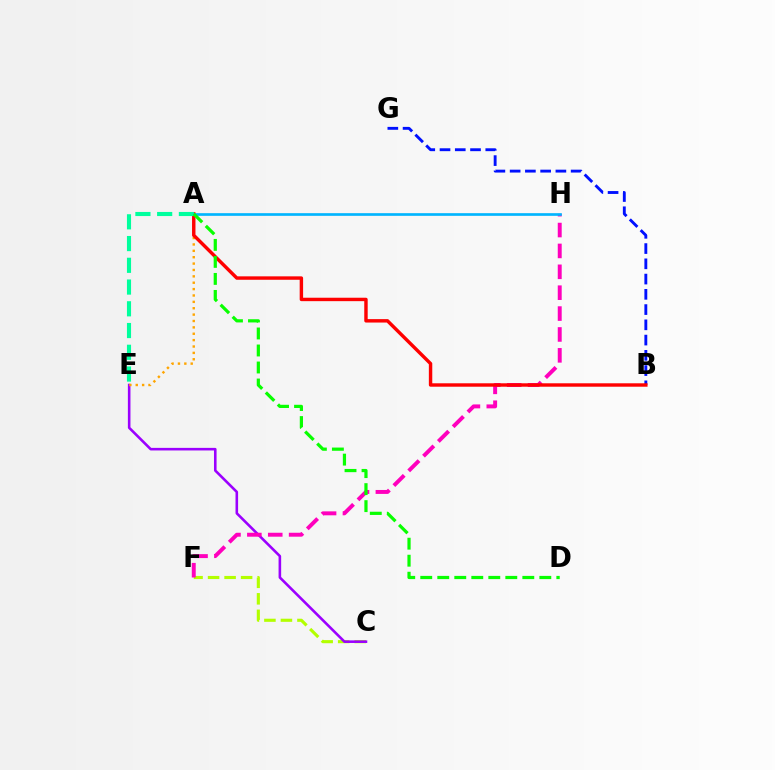{('C', 'F'): [{'color': '#b3ff00', 'line_style': 'dashed', 'thickness': 2.24}], ('B', 'G'): [{'color': '#0010ff', 'line_style': 'dashed', 'thickness': 2.07}], ('C', 'E'): [{'color': '#9b00ff', 'line_style': 'solid', 'thickness': 1.86}], ('F', 'H'): [{'color': '#ff00bd', 'line_style': 'dashed', 'thickness': 2.84}], ('A', 'E'): [{'color': '#ffa500', 'line_style': 'dotted', 'thickness': 1.73}, {'color': '#00ff9d', 'line_style': 'dashed', 'thickness': 2.95}], ('A', 'B'): [{'color': '#ff0000', 'line_style': 'solid', 'thickness': 2.47}], ('A', 'H'): [{'color': '#00b5ff', 'line_style': 'solid', 'thickness': 1.92}], ('A', 'D'): [{'color': '#08ff00', 'line_style': 'dashed', 'thickness': 2.31}]}